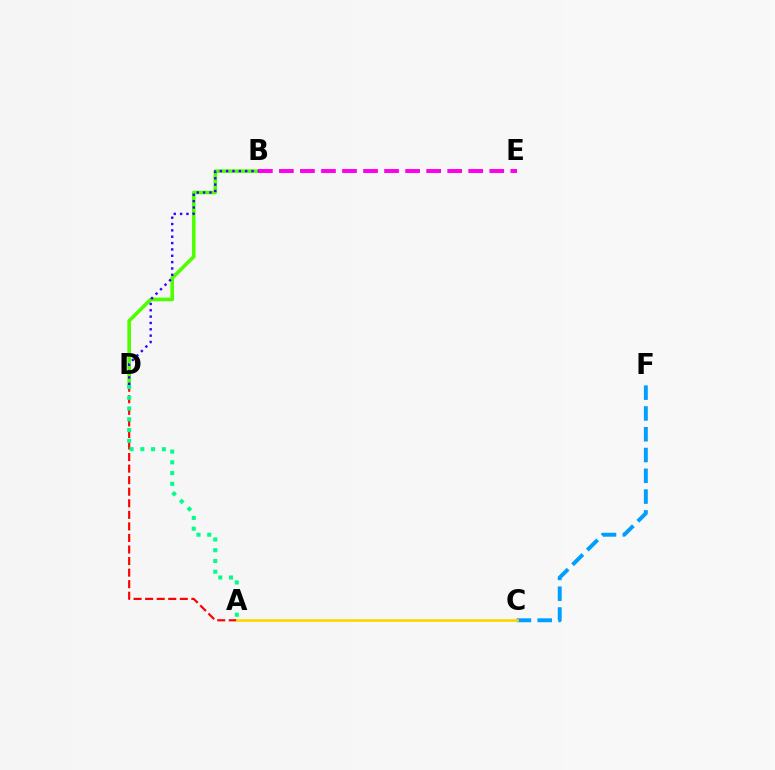{('B', 'D'): [{'color': '#4fff00', 'line_style': 'solid', 'thickness': 2.59}, {'color': '#3700ff', 'line_style': 'dotted', 'thickness': 1.72}], ('C', 'F'): [{'color': '#009eff', 'line_style': 'dashed', 'thickness': 2.82}], ('A', 'D'): [{'color': '#ff0000', 'line_style': 'dashed', 'thickness': 1.57}, {'color': '#00ff86', 'line_style': 'dotted', 'thickness': 2.92}], ('A', 'C'): [{'color': '#ffd500', 'line_style': 'solid', 'thickness': 1.93}], ('B', 'E'): [{'color': '#ff00ed', 'line_style': 'dashed', 'thickness': 2.86}]}